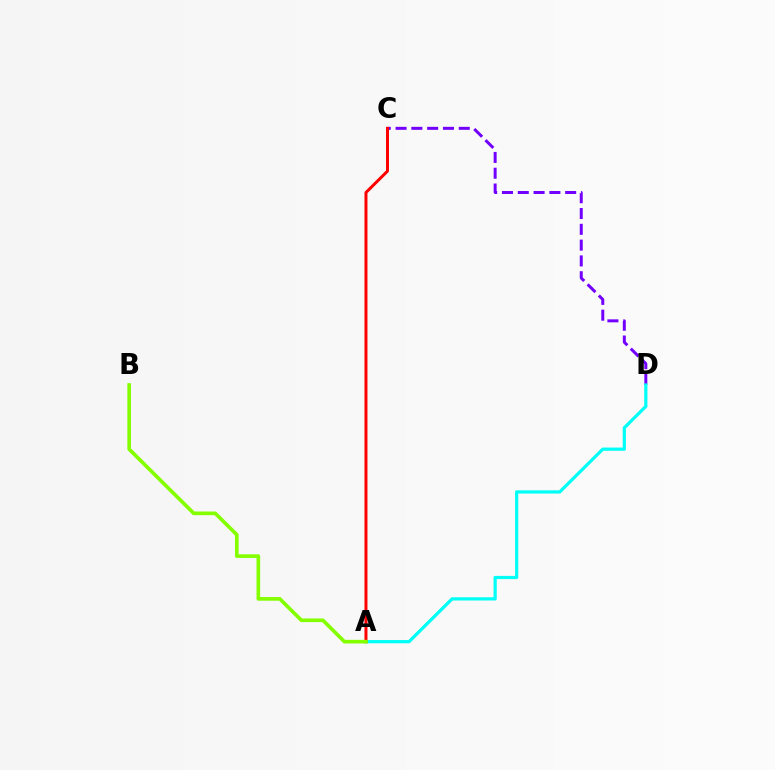{('C', 'D'): [{'color': '#7200ff', 'line_style': 'dashed', 'thickness': 2.15}], ('A', 'D'): [{'color': '#00fff6', 'line_style': 'solid', 'thickness': 2.32}], ('A', 'C'): [{'color': '#ff0000', 'line_style': 'solid', 'thickness': 2.15}], ('A', 'B'): [{'color': '#84ff00', 'line_style': 'solid', 'thickness': 2.63}]}